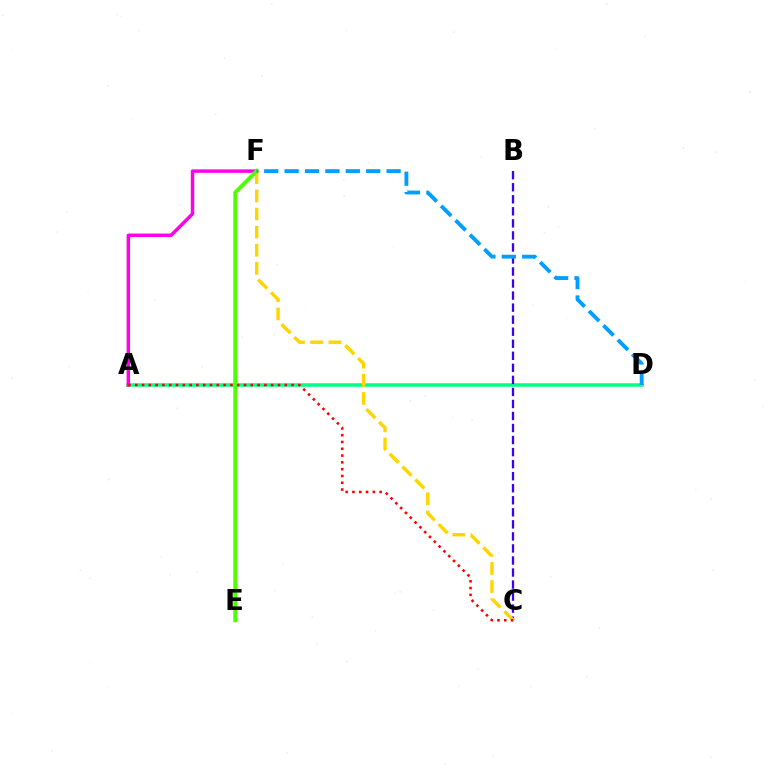{('A', 'D'): [{'color': '#00ff86', 'line_style': 'solid', 'thickness': 2.52}], ('B', 'C'): [{'color': '#3700ff', 'line_style': 'dashed', 'thickness': 1.64}], ('A', 'F'): [{'color': '#ff00ed', 'line_style': 'solid', 'thickness': 2.49}], ('C', 'F'): [{'color': '#ffd500', 'line_style': 'dashed', 'thickness': 2.46}], ('E', 'F'): [{'color': '#4fff00', 'line_style': 'solid', 'thickness': 2.85}], ('D', 'F'): [{'color': '#009eff', 'line_style': 'dashed', 'thickness': 2.77}], ('A', 'C'): [{'color': '#ff0000', 'line_style': 'dotted', 'thickness': 1.85}]}